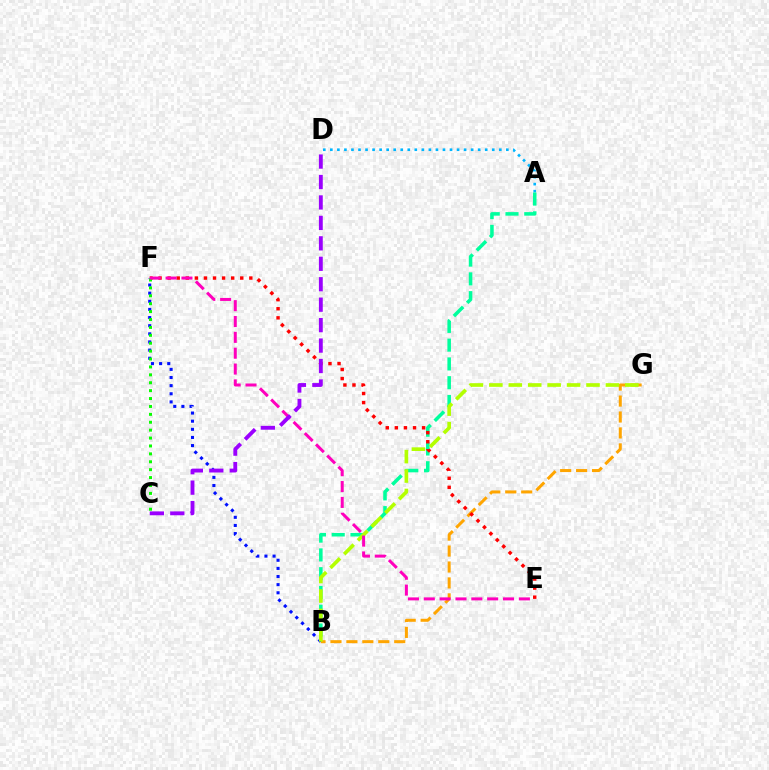{('A', 'D'): [{'color': '#00b5ff', 'line_style': 'dotted', 'thickness': 1.91}], ('A', 'B'): [{'color': '#00ff9d', 'line_style': 'dashed', 'thickness': 2.55}], ('B', 'G'): [{'color': '#ffa500', 'line_style': 'dashed', 'thickness': 2.17}, {'color': '#b3ff00', 'line_style': 'dashed', 'thickness': 2.64}], ('E', 'F'): [{'color': '#ff0000', 'line_style': 'dotted', 'thickness': 2.47}, {'color': '#ff00bd', 'line_style': 'dashed', 'thickness': 2.15}], ('B', 'F'): [{'color': '#0010ff', 'line_style': 'dotted', 'thickness': 2.21}], ('C', 'F'): [{'color': '#08ff00', 'line_style': 'dotted', 'thickness': 2.15}], ('C', 'D'): [{'color': '#9b00ff', 'line_style': 'dashed', 'thickness': 2.78}]}